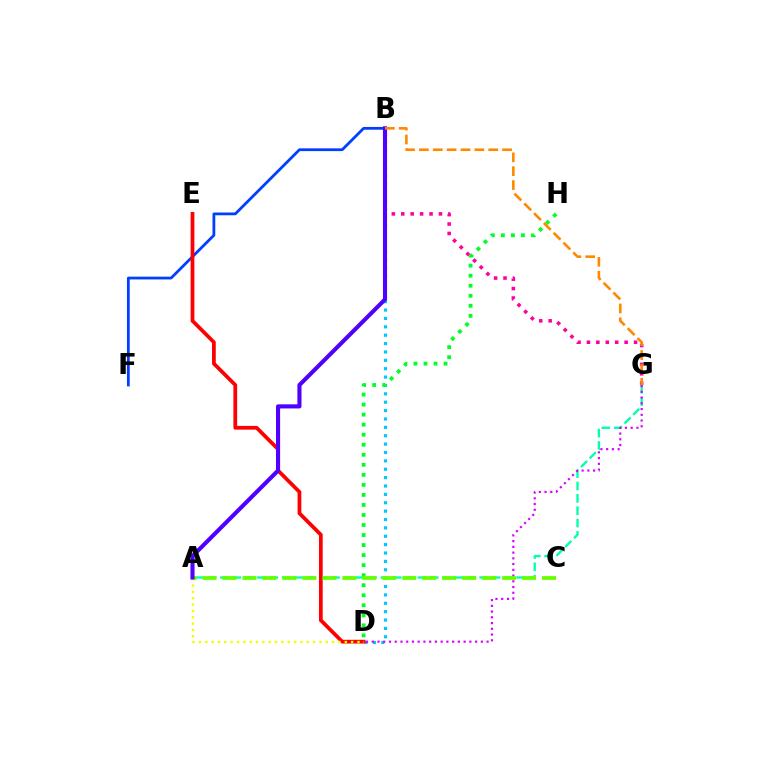{('A', 'G'): [{'color': '#00ffaf', 'line_style': 'dashed', 'thickness': 1.68}], ('B', 'D'): [{'color': '#00c7ff', 'line_style': 'dotted', 'thickness': 2.28}], ('B', 'F'): [{'color': '#003fff', 'line_style': 'solid', 'thickness': 2.0}], ('D', 'E'): [{'color': '#ff0000', 'line_style': 'solid', 'thickness': 2.69}], ('D', 'G'): [{'color': '#d600ff', 'line_style': 'dotted', 'thickness': 1.56}], ('D', 'H'): [{'color': '#00ff27', 'line_style': 'dotted', 'thickness': 2.73}], ('A', 'C'): [{'color': '#66ff00', 'line_style': 'dashed', 'thickness': 2.71}], ('B', 'G'): [{'color': '#ff00a0', 'line_style': 'dotted', 'thickness': 2.56}, {'color': '#ff8800', 'line_style': 'dashed', 'thickness': 1.88}], ('A', 'D'): [{'color': '#eeff00', 'line_style': 'dotted', 'thickness': 1.72}], ('A', 'B'): [{'color': '#4f00ff', 'line_style': 'solid', 'thickness': 2.96}]}